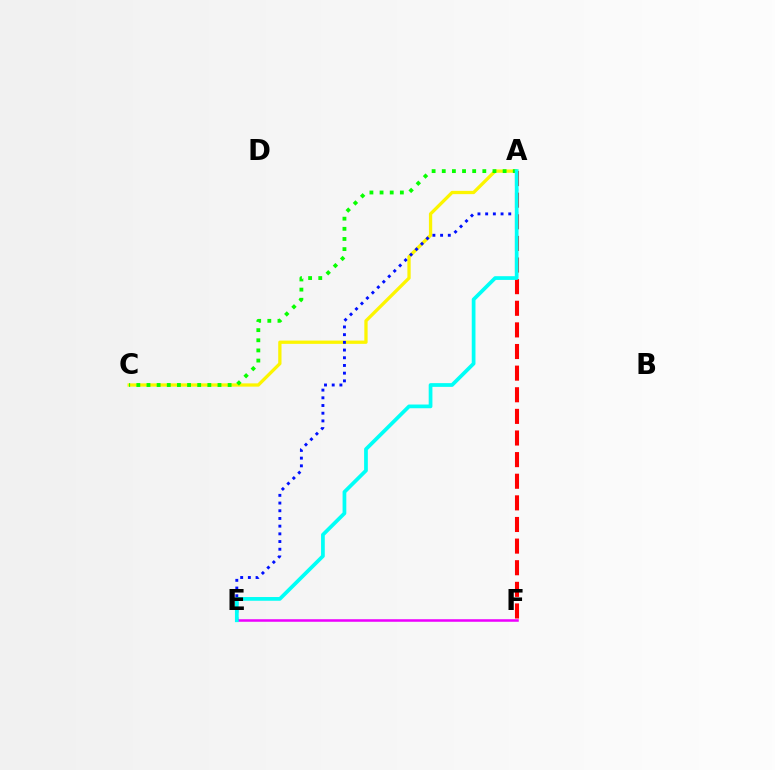{('A', 'C'): [{'color': '#fcf500', 'line_style': 'solid', 'thickness': 2.36}, {'color': '#08ff00', 'line_style': 'dotted', 'thickness': 2.76}], ('E', 'F'): [{'color': '#ee00ff', 'line_style': 'solid', 'thickness': 1.83}], ('A', 'F'): [{'color': '#ff0000', 'line_style': 'dashed', 'thickness': 2.94}], ('A', 'E'): [{'color': '#0010ff', 'line_style': 'dotted', 'thickness': 2.09}, {'color': '#00fff6', 'line_style': 'solid', 'thickness': 2.68}]}